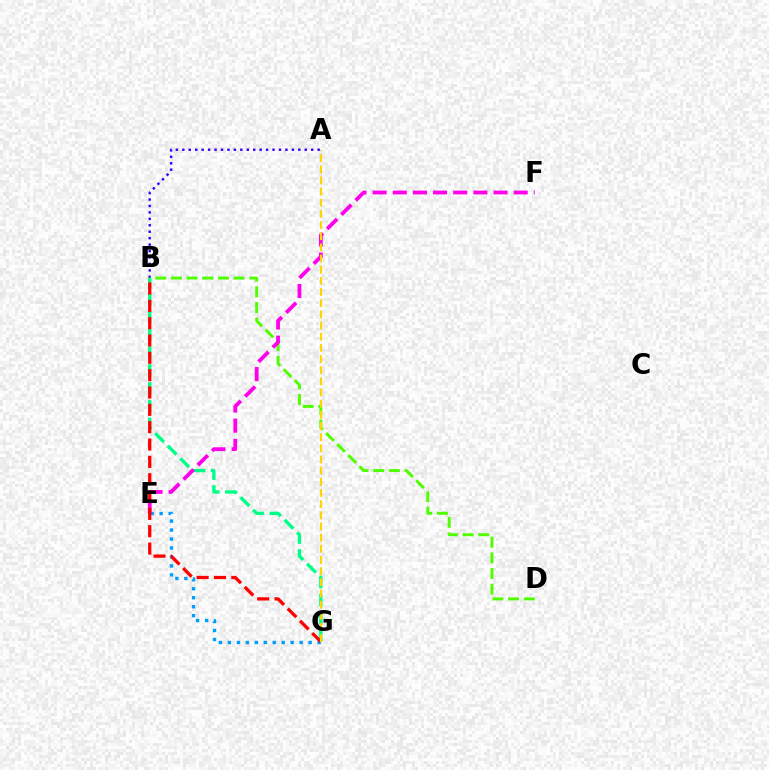{('B', 'G'): [{'color': '#00ff86', 'line_style': 'dashed', 'thickness': 2.42}, {'color': '#ff0000', 'line_style': 'dashed', 'thickness': 2.36}], ('A', 'B'): [{'color': '#3700ff', 'line_style': 'dotted', 'thickness': 1.75}], ('B', 'D'): [{'color': '#4fff00', 'line_style': 'dashed', 'thickness': 2.13}], ('E', 'G'): [{'color': '#009eff', 'line_style': 'dotted', 'thickness': 2.44}], ('E', 'F'): [{'color': '#ff00ed', 'line_style': 'dashed', 'thickness': 2.74}], ('A', 'G'): [{'color': '#ffd500', 'line_style': 'dashed', 'thickness': 1.52}]}